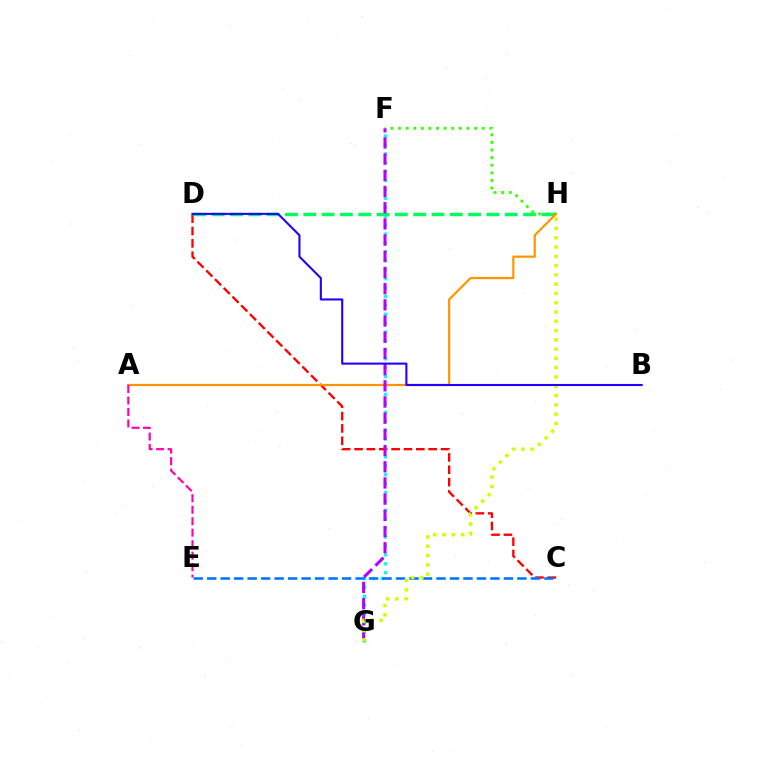{('C', 'D'): [{'color': '#ff0000', 'line_style': 'dashed', 'thickness': 1.68}], ('F', 'G'): [{'color': '#00fff6', 'line_style': 'dotted', 'thickness': 2.42}, {'color': '#b900ff', 'line_style': 'dashed', 'thickness': 2.2}], ('C', 'E'): [{'color': '#0074ff', 'line_style': 'dashed', 'thickness': 1.83}], ('F', 'H'): [{'color': '#3dff00', 'line_style': 'dotted', 'thickness': 2.07}], ('D', 'H'): [{'color': '#00ff5c', 'line_style': 'dashed', 'thickness': 2.49}], ('A', 'H'): [{'color': '#ff9400', 'line_style': 'solid', 'thickness': 1.59}], ('G', 'H'): [{'color': '#d1ff00', 'line_style': 'dotted', 'thickness': 2.52}], ('B', 'D'): [{'color': '#2500ff', 'line_style': 'solid', 'thickness': 1.51}], ('A', 'E'): [{'color': '#ff00ac', 'line_style': 'dashed', 'thickness': 1.56}]}